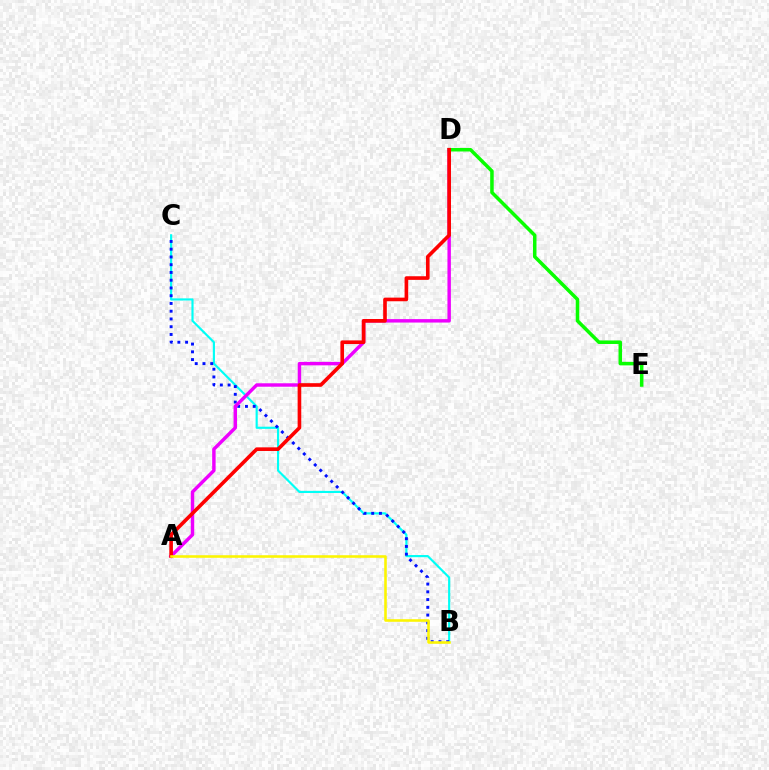{('B', 'C'): [{'color': '#00fff6', 'line_style': 'solid', 'thickness': 1.55}, {'color': '#0010ff', 'line_style': 'dotted', 'thickness': 2.11}], ('D', 'E'): [{'color': '#08ff00', 'line_style': 'solid', 'thickness': 2.53}], ('A', 'D'): [{'color': '#ee00ff', 'line_style': 'solid', 'thickness': 2.47}, {'color': '#ff0000', 'line_style': 'solid', 'thickness': 2.61}], ('A', 'B'): [{'color': '#fcf500', 'line_style': 'solid', 'thickness': 1.85}]}